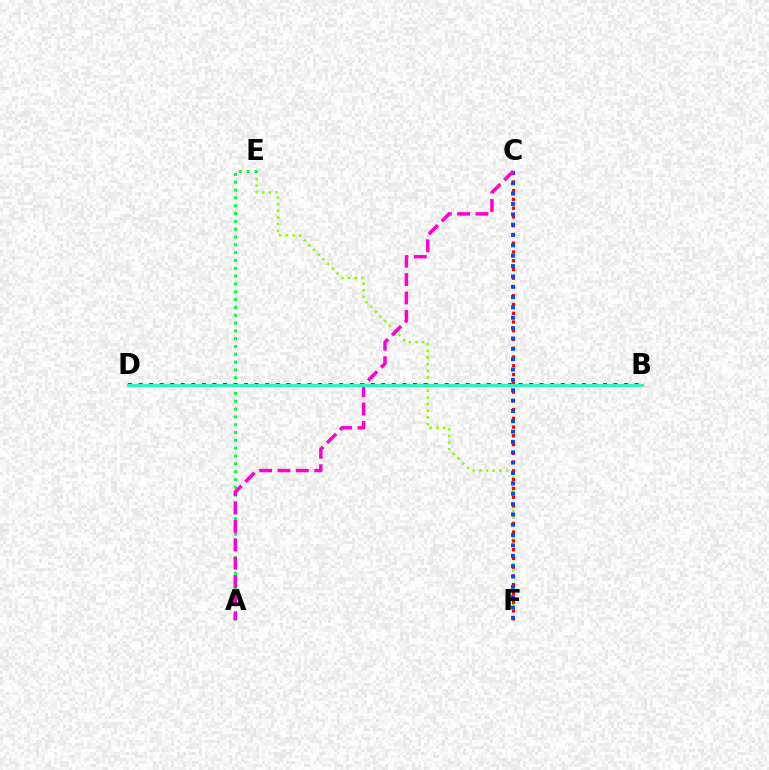{('E', 'F'): [{'color': '#84ff00', 'line_style': 'dotted', 'thickness': 1.81}], ('C', 'F'): [{'color': '#ff0000', 'line_style': 'dotted', 'thickness': 2.38}, {'color': '#004bff', 'line_style': 'dotted', 'thickness': 2.81}], ('A', 'E'): [{'color': '#00ff39', 'line_style': 'dotted', 'thickness': 2.13}], ('B', 'D'): [{'color': '#7200ff', 'line_style': 'dotted', 'thickness': 2.87}, {'color': '#ffbd00', 'line_style': 'solid', 'thickness': 2.33}, {'color': '#00fff6', 'line_style': 'solid', 'thickness': 1.85}], ('A', 'C'): [{'color': '#ff00cf', 'line_style': 'dashed', 'thickness': 2.5}]}